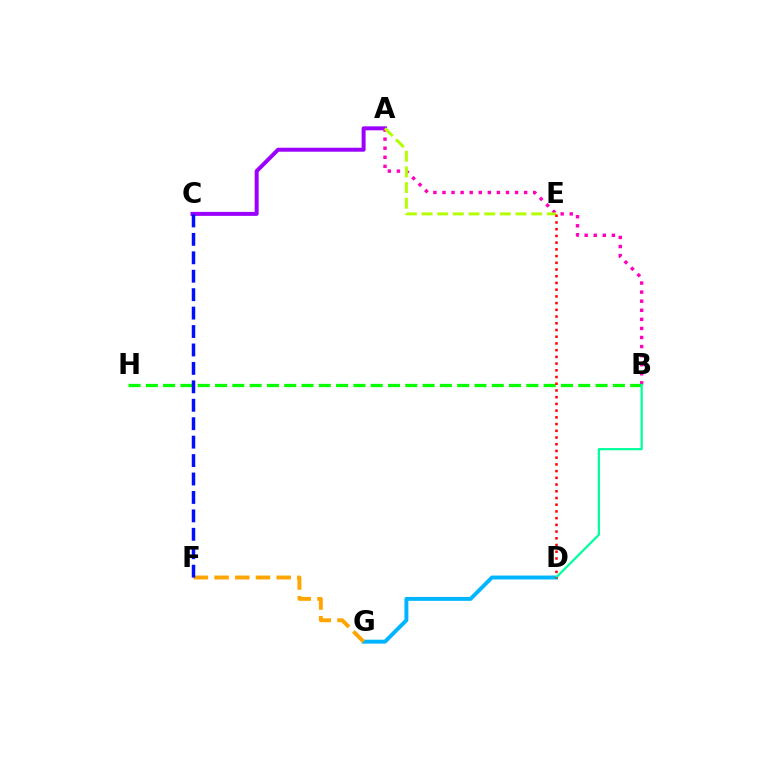{('D', 'G'): [{'color': '#00b5ff', 'line_style': 'solid', 'thickness': 2.82}], ('F', 'G'): [{'color': '#ffa500', 'line_style': 'dashed', 'thickness': 2.81}], ('A', 'C'): [{'color': '#9b00ff', 'line_style': 'solid', 'thickness': 2.86}], ('A', 'B'): [{'color': '#ff00bd', 'line_style': 'dotted', 'thickness': 2.47}], ('A', 'E'): [{'color': '#b3ff00', 'line_style': 'dashed', 'thickness': 2.13}], ('B', 'H'): [{'color': '#08ff00', 'line_style': 'dashed', 'thickness': 2.35}], ('B', 'D'): [{'color': '#00ff9d', 'line_style': 'solid', 'thickness': 1.6}], ('C', 'F'): [{'color': '#0010ff', 'line_style': 'dashed', 'thickness': 2.5}], ('D', 'E'): [{'color': '#ff0000', 'line_style': 'dotted', 'thickness': 1.83}]}